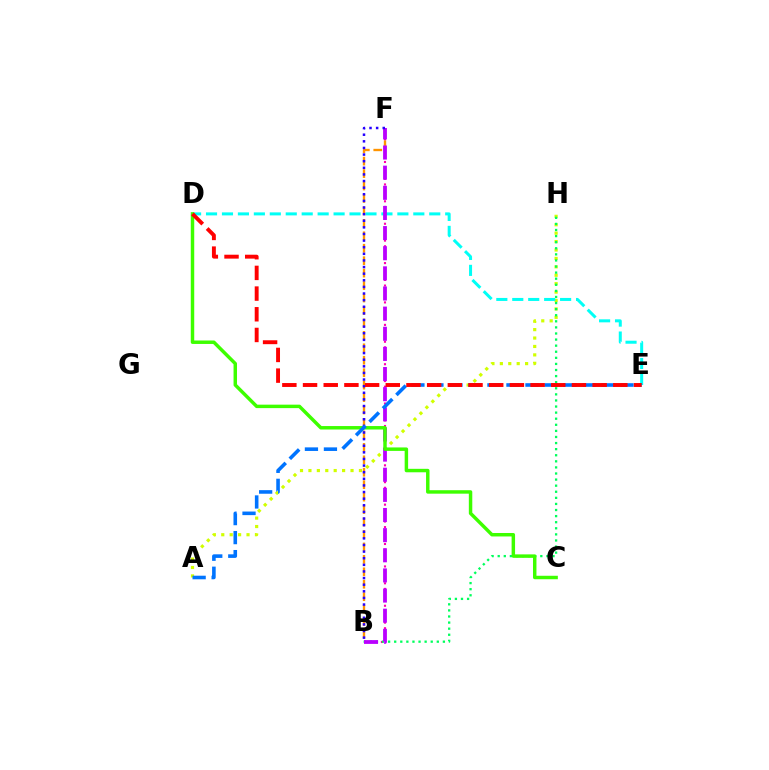{('A', 'H'): [{'color': '#d1ff00', 'line_style': 'dotted', 'thickness': 2.29}], ('D', 'E'): [{'color': '#00fff6', 'line_style': 'dashed', 'thickness': 2.17}, {'color': '#ff0000', 'line_style': 'dashed', 'thickness': 2.81}], ('B', 'F'): [{'color': '#ff00ac', 'line_style': 'dotted', 'thickness': 1.53}, {'color': '#ff9400', 'line_style': 'dashed', 'thickness': 1.69}, {'color': '#b900ff', 'line_style': 'dashed', 'thickness': 2.74}, {'color': '#2500ff', 'line_style': 'dotted', 'thickness': 1.8}], ('B', 'H'): [{'color': '#00ff5c', 'line_style': 'dotted', 'thickness': 1.65}], ('C', 'D'): [{'color': '#3dff00', 'line_style': 'solid', 'thickness': 2.49}], ('A', 'E'): [{'color': '#0074ff', 'line_style': 'dashed', 'thickness': 2.58}]}